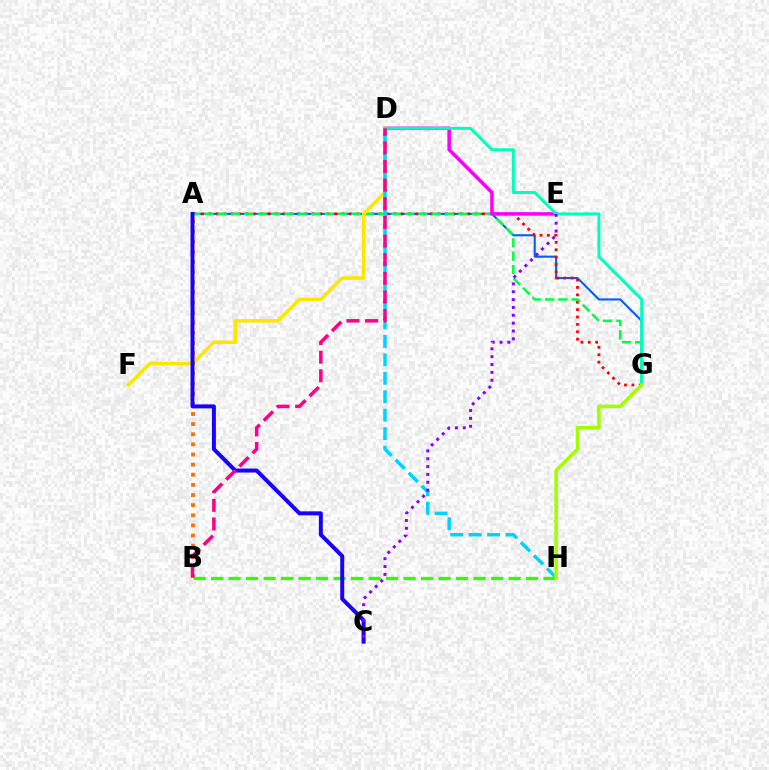{('A', 'G'): [{'color': '#005dff', 'line_style': 'solid', 'thickness': 1.51}, {'color': '#ff0000', 'line_style': 'dotted', 'thickness': 2.01}, {'color': '#00ff45', 'line_style': 'dashed', 'thickness': 1.82}], ('B', 'H'): [{'color': '#31ff00', 'line_style': 'dashed', 'thickness': 2.38}], ('D', 'E'): [{'color': '#fa00f9', 'line_style': 'solid', 'thickness': 2.53}], ('D', 'F'): [{'color': '#ffe600', 'line_style': 'solid', 'thickness': 2.54}], ('D', 'H'): [{'color': '#00d3ff', 'line_style': 'dashed', 'thickness': 2.51}], ('D', 'G'): [{'color': '#00ffbb', 'line_style': 'solid', 'thickness': 2.13}], ('A', 'B'): [{'color': '#ff7000', 'line_style': 'dotted', 'thickness': 2.75}], ('A', 'C'): [{'color': '#1900ff', 'line_style': 'solid', 'thickness': 2.86}], ('G', 'H'): [{'color': '#a2ff00', 'line_style': 'solid', 'thickness': 2.57}], ('B', 'D'): [{'color': '#ff0088', 'line_style': 'dashed', 'thickness': 2.53}], ('C', 'E'): [{'color': '#8a00ff', 'line_style': 'dotted', 'thickness': 2.13}]}